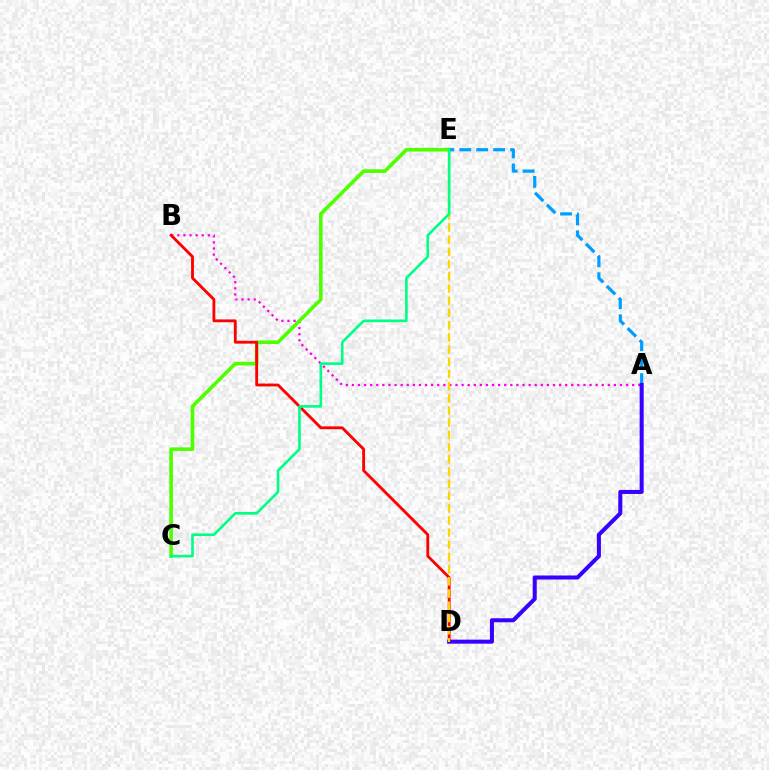{('A', 'B'): [{'color': '#ff00ed', 'line_style': 'dotted', 'thickness': 1.66}], ('C', 'E'): [{'color': '#4fff00', 'line_style': 'solid', 'thickness': 2.6}, {'color': '#00ff86', 'line_style': 'solid', 'thickness': 1.9}], ('A', 'E'): [{'color': '#009eff', 'line_style': 'dashed', 'thickness': 2.3}], ('B', 'D'): [{'color': '#ff0000', 'line_style': 'solid', 'thickness': 2.04}], ('A', 'D'): [{'color': '#3700ff', 'line_style': 'solid', 'thickness': 2.9}], ('D', 'E'): [{'color': '#ffd500', 'line_style': 'dashed', 'thickness': 1.66}]}